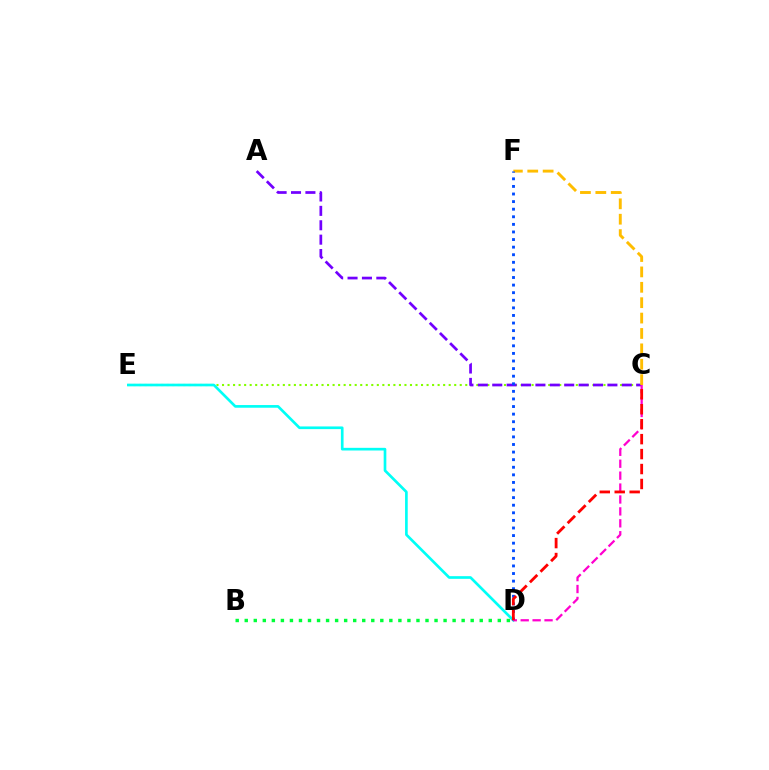{('C', 'E'): [{'color': '#84ff00', 'line_style': 'dotted', 'thickness': 1.5}], ('A', 'C'): [{'color': '#7200ff', 'line_style': 'dashed', 'thickness': 1.96}], ('D', 'E'): [{'color': '#00fff6', 'line_style': 'solid', 'thickness': 1.92}], ('C', 'F'): [{'color': '#ffbd00', 'line_style': 'dashed', 'thickness': 2.09}], ('D', 'F'): [{'color': '#004bff', 'line_style': 'dotted', 'thickness': 2.06}], ('C', 'D'): [{'color': '#ff00cf', 'line_style': 'dashed', 'thickness': 1.62}, {'color': '#ff0000', 'line_style': 'dashed', 'thickness': 2.03}], ('B', 'D'): [{'color': '#00ff39', 'line_style': 'dotted', 'thickness': 2.46}]}